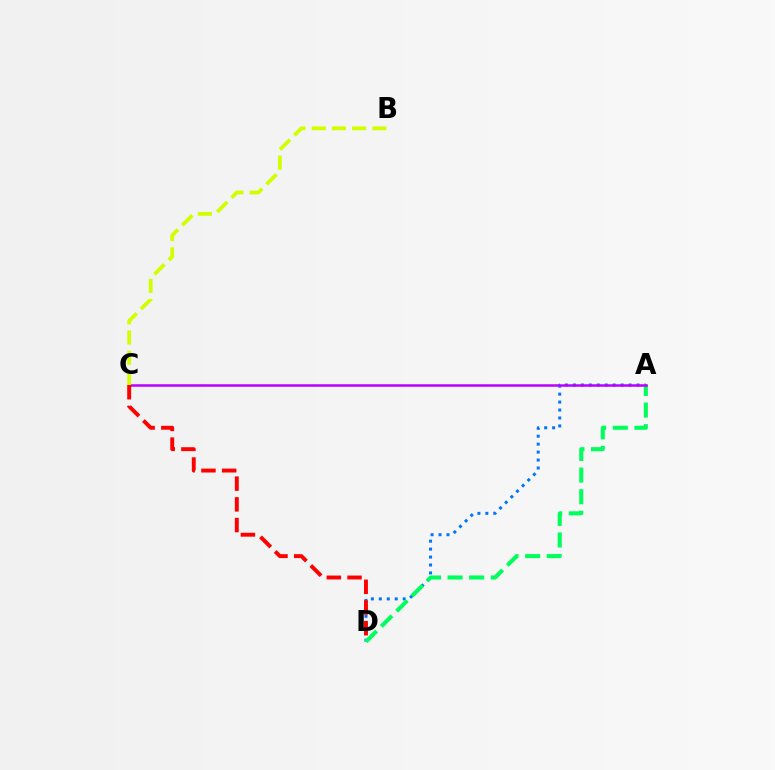{('A', 'D'): [{'color': '#0074ff', 'line_style': 'dotted', 'thickness': 2.16}, {'color': '#00ff5c', 'line_style': 'dashed', 'thickness': 2.93}], ('A', 'C'): [{'color': '#b900ff', 'line_style': 'solid', 'thickness': 1.81}], ('C', 'D'): [{'color': '#ff0000', 'line_style': 'dashed', 'thickness': 2.81}], ('B', 'C'): [{'color': '#d1ff00', 'line_style': 'dashed', 'thickness': 2.75}]}